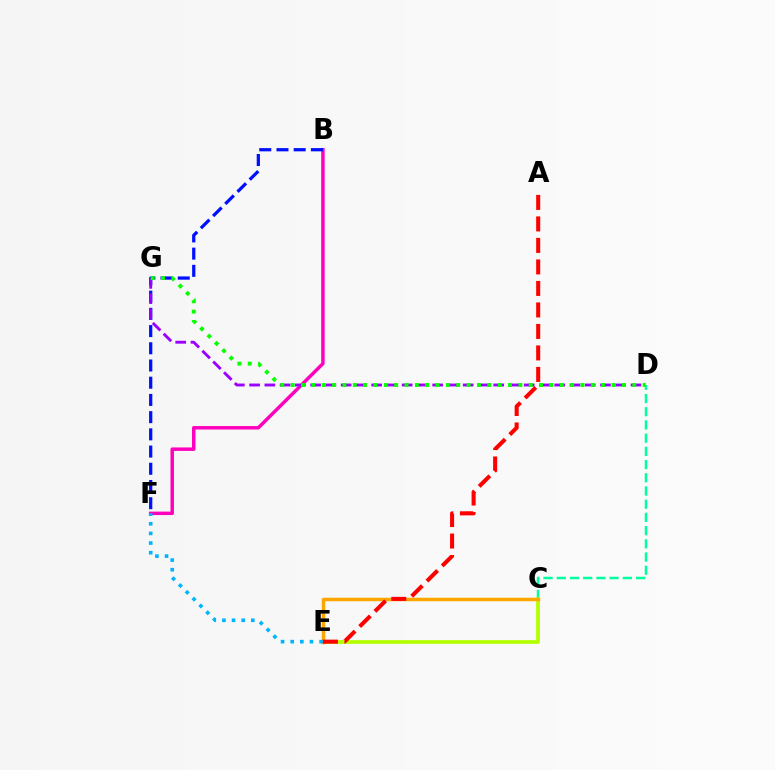{('C', 'D'): [{'color': '#00ff9d', 'line_style': 'dashed', 'thickness': 1.79}], ('C', 'E'): [{'color': '#b3ff00', 'line_style': 'solid', 'thickness': 2.69}, {'color': '#ffa500', 'line_style': 'solid', 'thickness': 2.52}], ('B', 'F'): [{'color': '#ff00bd', 'line_style': 'solid', 'thickness': 2.5}, {'color': '#0010ff', 'line_style': 'dashed', 'thickness': 2.34}], ('E', 'F'): [{'color': '#00b5ff', 'line_style': 'dotted', 'thickness': 2.62}], ('A', 'E'): [{'color': '#ff0000', 'line_style': 'dashed', 'thickness': 2.92}], ('D', 'G'): [{'color': '#9b00ff', 'line_style': 'dashed', 'thickness': 2.07}, {'color': '#08ff00', 'line_style': 'dotted', 'thickness': 2.81}]}